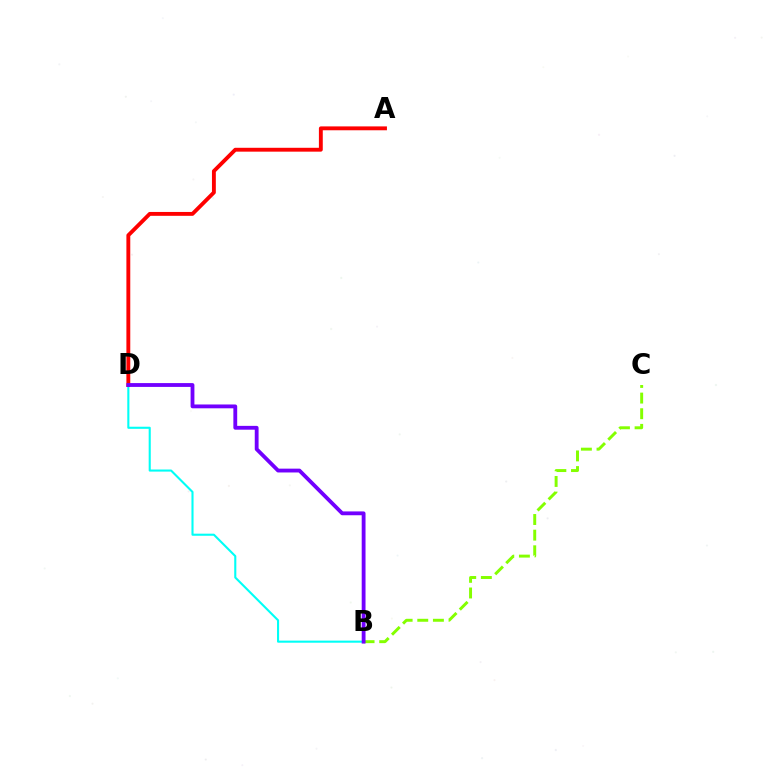{('B', 'D'): [{'color': '#00fff6', 'line_style': 'solid', 'thickness': 1.51}, {'color': '#7200ff', 'line_style': 'solid', 'thickness': 2.75}], ('A', 'D'): [{'color': '#ff0000', 'line_style': 'solid', 'thickness': 2.79}], ('B', 'C'): [{'color': '#84ff00', 'line_style': 'dashed', 'thickness': 2.12}]}